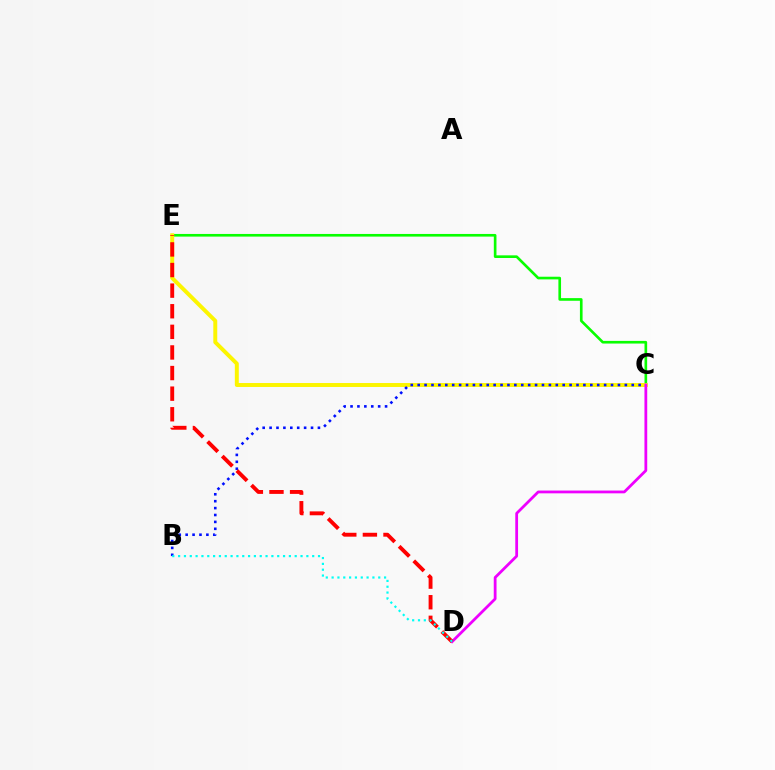{('C', 'E'): [{'color': '#08ff00', 'line_style': 'solid', 'thickness': 1.91}, {'color': '#fcf500', 'line_style': 'solid', 'thickness': 2.84}], ('B', 'C'): [{'color': '#0010ff', 'line_style': 'dotted', 'thickness': 1.88}], ('C', 'D'): [{'color': '#ee00ff', 'line_style': 'solid', 'thickness': 2.0}], ('D', 'E'): [{'color': '#ff0000', 'line_style': 'dashed', 'thickness': 2.8}], ('B', 'D'): [{'color': '#00fff6', 'line_style': 'dotted', 'thickness': 1.58}]}